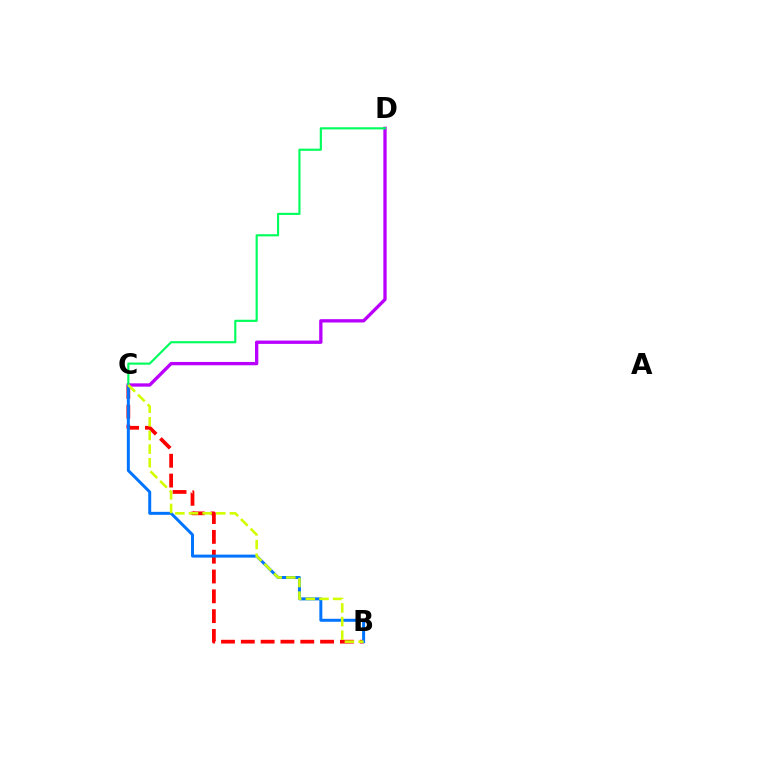{('B', 'C'): [{'color': '#ff0000', 'line_style': 'dashed', 'thickness': 2.69}, {'color': '#0074ff', 'line_style': 'solid', 'thickness': 2.14}, {'color': '#d1ff00', 'line_style': 'dashed', 'thickness': 1.85}], ('C', 'D'): [{'color': '#b900ff', 'line_style': 'solid', 'thickness': 2.39}, {'color': '#00ff5c', 'line_style': 'solid', 'thickness': 1.55}]}